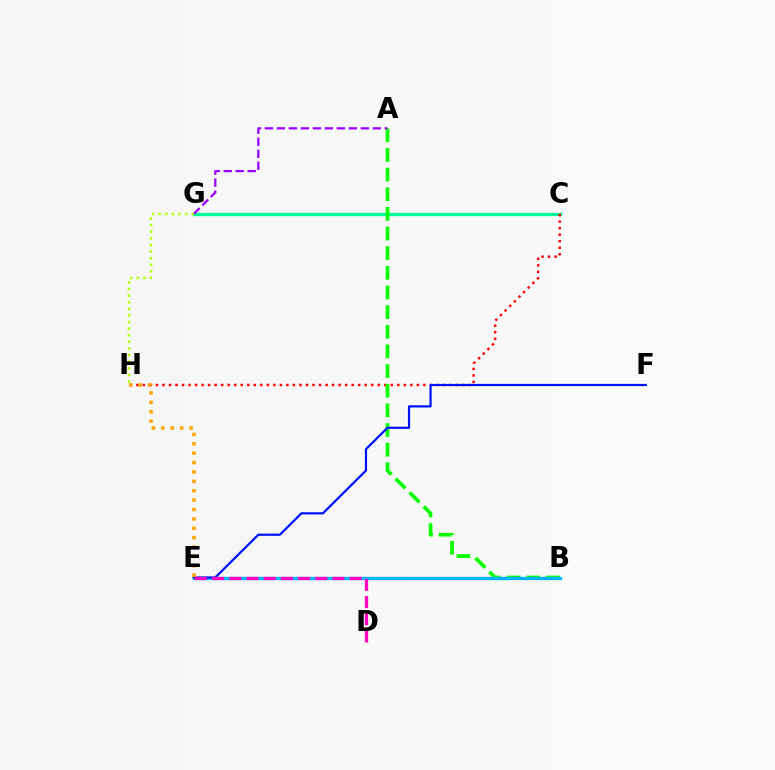{('C', 'G'): [{'color': '#00ff9d', 'line_style': 'solid', 'thickness': 2.34}], ('C', 'H'): [{'color': '#ff0000', 'line_style': 'dotted', 'thickness': 1.77}], ('A', 'B'): [{'color': '#08ff00', 'line_style': 'dashed', 'thickness': 2.67}], ('B', 'E'): [{'color': '#00b5ff', 'line_style': 'solid', 'thickness': 2.38}], ('E', 'F'): [{'color': '#0010ff', 'line_style': 'solid', 'thickness': 1.59}], ('E', 'H'): [{'color': '#ffa500', 'line_style': 'dotted', 'thickness': 2.55}], ('A', 'G'): [{'color': '#9b00ff', 'line_style': 'dashed', 'thickness': 1.63}], ('D', 'E'): [{'color': '#ff00bd', 'line_style': 'dashed', 'thickness': 2.34}], ('G', 'H'): [{'color': '#b3ff00', 'line_style': 'dotted', 'thickness': 1.8}]}